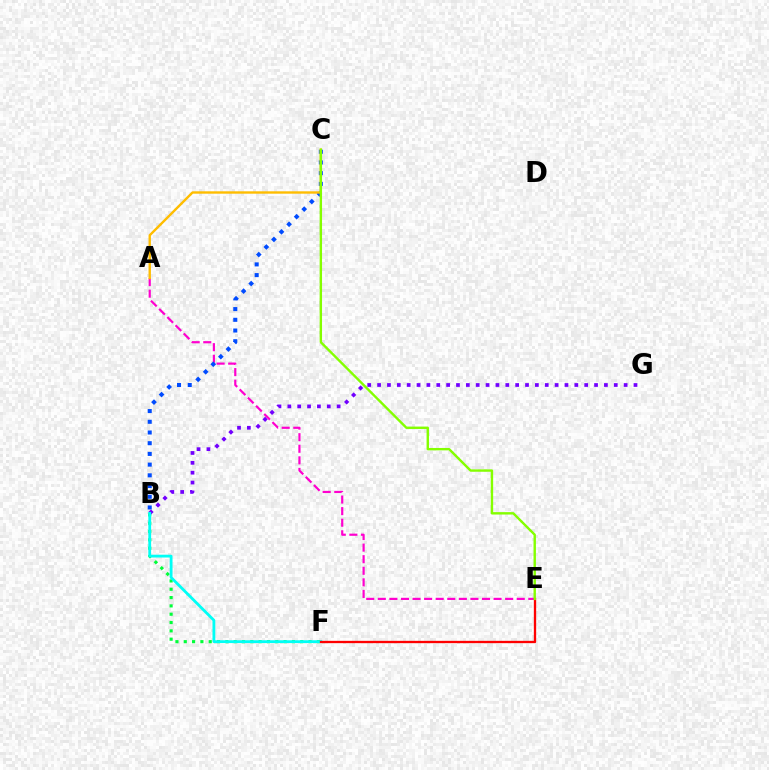{('B', 'F'): [{'color': '#00ff39', 'line_style': 'dotted', 'thickness': 2.26}, {'color': '#00fff6', 'line_style': 'solid', 'thickness': 2.02}], ('B', 'G'): [{'color': '#7200ff', 'line_style': 'dotted', 'thickness': 2.68}], ('A', 'E'): [{'color': '#ff00cf', 'line_style': 'dashed', 'thickness': 1.57}], ('B', 'C'): [{'color': '#004bff', 'line_style': 'dotted', 'thickness': 2.91}], ('E', 'F'): [{'color': '#ff0000', 'line_style': 'solid', 'thickness': 1.67}], ('A', 'C'): [{'color': '#ffbd00', 'line_style': 'solid', 'thickness': 1.71}], ('C', 'E'): [{'color': '#84ff00', 'line_style': 'solid', 'thickness': 1.73}]}